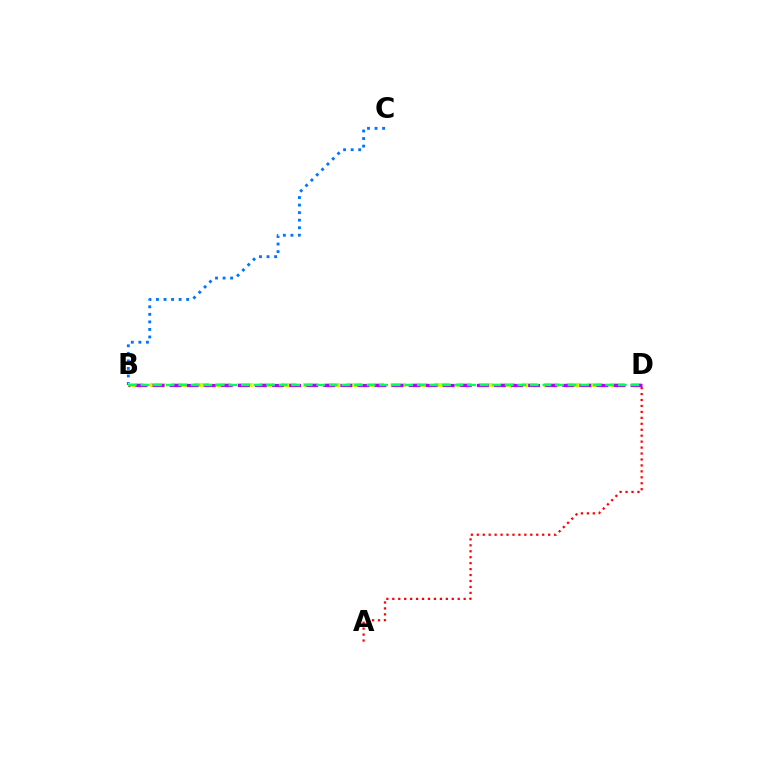{('B', 'C'): [{'color': '#0074ff', 'line_style': 'dotted', 'thickness': 2.05}], ('B', 'D'): [{'color': '#d1ff00', 'line_style': 'dashed', 'thickness': 2.97}, {'color': '#b900ff', 'line_style': 'dashed', 'thickness': 2.32}, {'color': '#00ff5c', 'line_style': 'dashed', 'thickness': 1.71}], ('A', 'D'): [{'color': '#ff0000', 'line_style': 'dotted', 'thickness': 1.62}]}